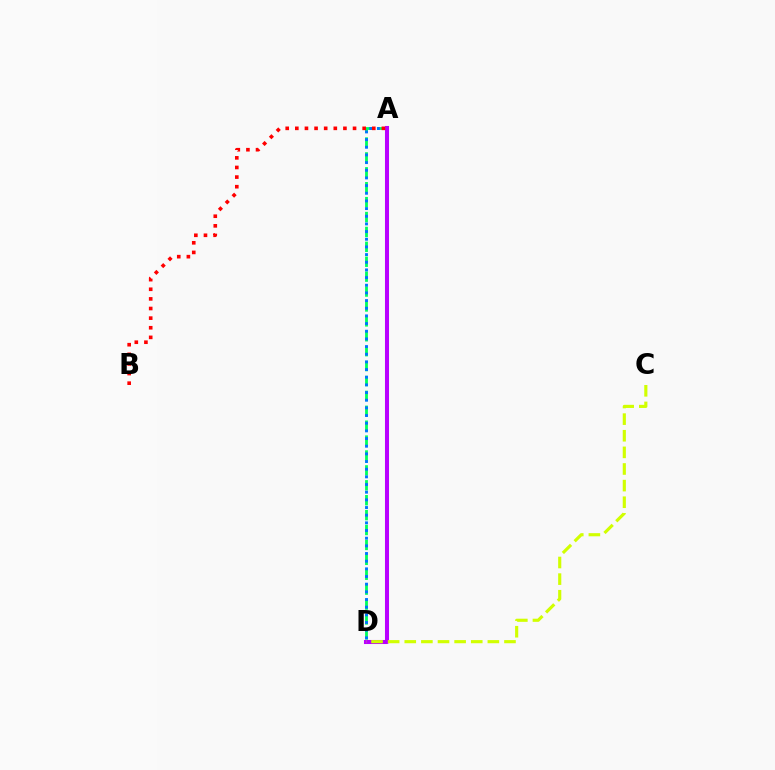{('A', 'D'): [{'color': '#00ff5c', 'line_style': 'dashed', 'thickness': 2.02}, {'color': '#0074ff', 'line_style': 'dotted', 'thickness': 2.08}, {'color': '#b900ff', 'line_style': 'solid', 'thickness': 2.92}], ('C', 'D'): [{'color': '#d1ff00', 'line_style': 'dashed', 'thickness': 2.26}], ('A', 'B'): [{'color': '#ff0000', 'line_style': 'dotted', 'thickness': 2.61}]}